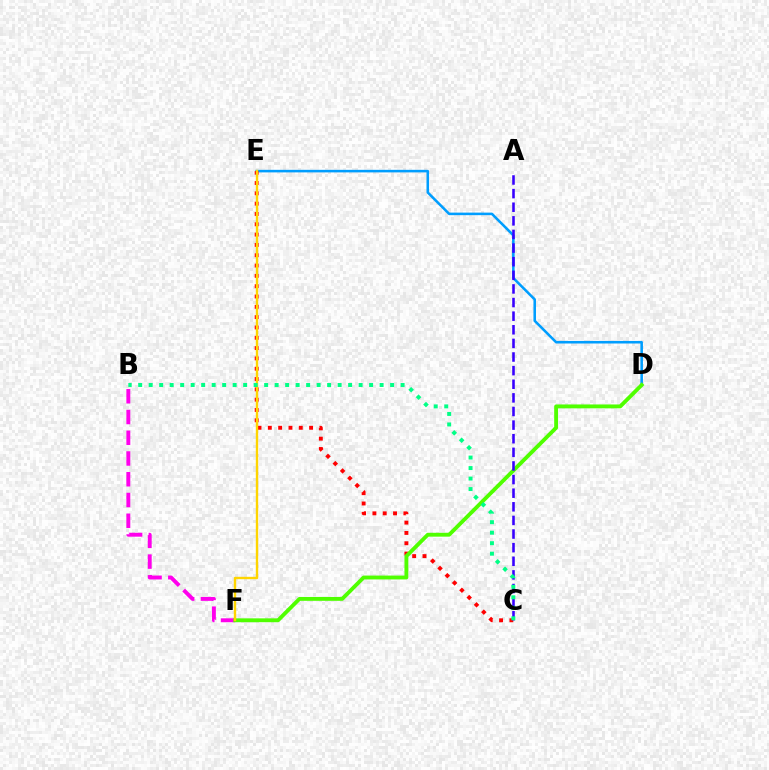{('B', 'F'): [{'color': '#ff00ed', 'line_style': 'dashed', 'thickness': 2.82}], ('D', 'E'): [{'color': '#009eff', 'line_style': 'solid', 'thickness': 1.84}], ('C', 'E'): [{'color': '#ff0000', 'line_style': 'dotted', 'thickness': 2.8}], ('D', 'F'): [{'color': '#4fff00', 'line_style': 'solid', 'thickness': 2.78}], ('A', 'C'): [{'color': '#3700ff', 'line_style': 'dashed', 'thickness': 1.85}], ('E', 'F'): [{'color': '#ffd500', 'line_style': 'solid', 'thickness': 1.72}], ('B', 'C'): [{'color': '#00ff86', 'line_style': 'dotted', 'thickness': 2.85}]}